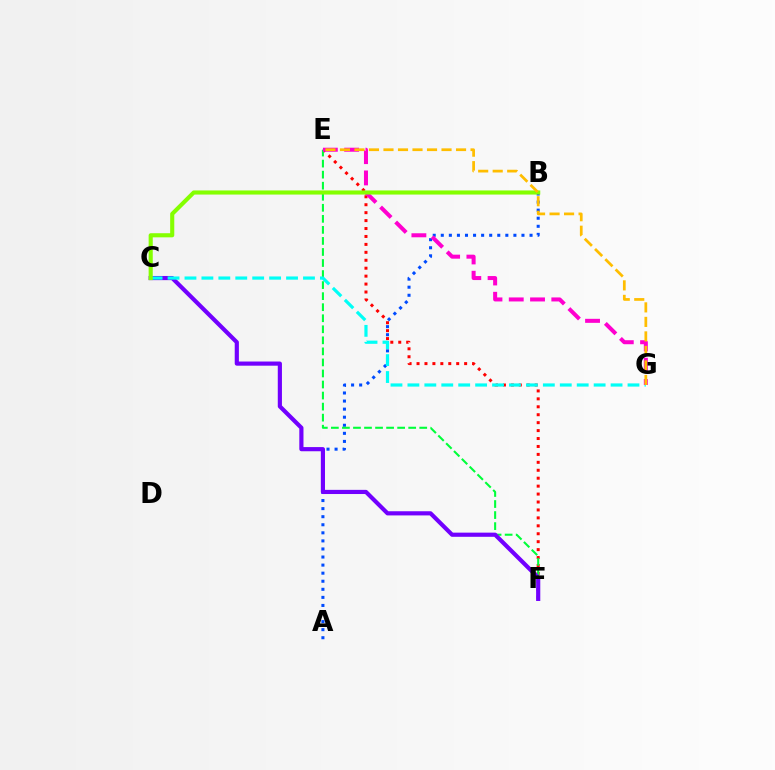{('A', 'B'): [{'color': '#004bff', 'line_style': 'dotted', 'thickness': 2.19}], ('E', 'F'): [{'color': '#ff0000', 'line_style': 'dotted', 'thickness': 2.16}, {'color': '#00ff39', 'line_style': 'dashed', 'thickness': 1.5}], ('C', 'F'): [{'color': '#7200ff', 'line_style': 'solid', 'thickness': 3.0}], ('C', 'G'): [{'color': '#00fff6', 'line_style': 'dashed', 'thickness': 2.3}], ('E', 'G'): [{'color': '#ff00cf', 'line_style': 'dashed', 'thickness': 2.89}, {'color': '#ffbd00', 'line_style': 'dashed', 'thickness': 1.97}], ('B', 'C'): [{'color': '#84ff00', 'line_style': 'solid', 'thickness': 2.96}]}